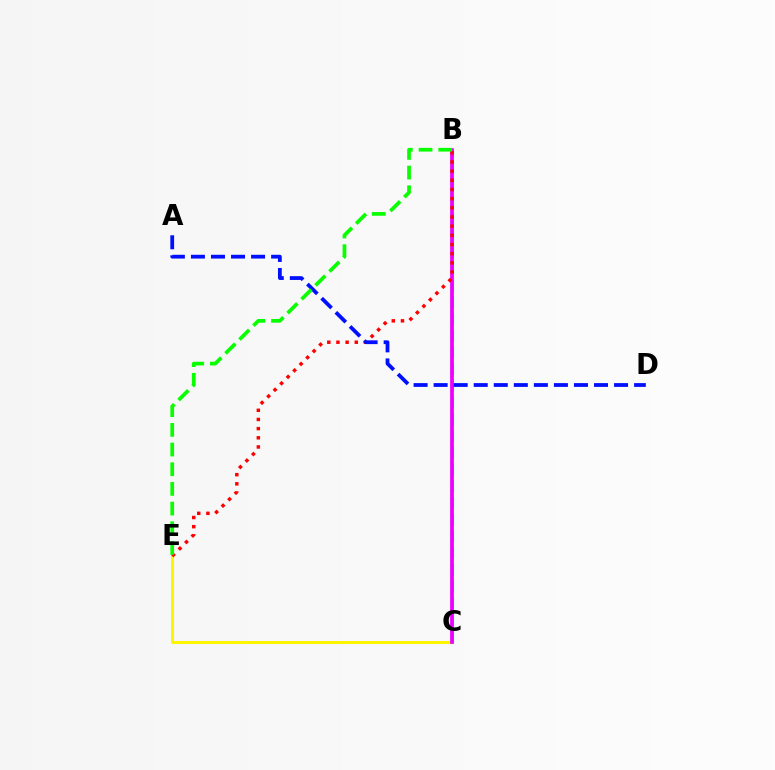{('B', 'C'): [{'color': '#00fff6', 'line_style': 'dashed', 'thickness': 2.27}, {'color': '#ee00ff', 'line_style': 'solid', 'thickness': 2.68}], ('C', 'E'): [{'color': '#fcf500', 'line_style': 'solid', 'thickness': 2.18}], ('B', 'E'): [{'color': '#ff0000', 'line_style': 'dotted', 'thickness': 2.49}, {'color': '#08ff00', 'line_style': 'dashed', 'thickness': 2.67}], ('A', 'D'): [{'color': '#0010ff', 'line_style': 'dashed', 'thickness': 2.72}]}